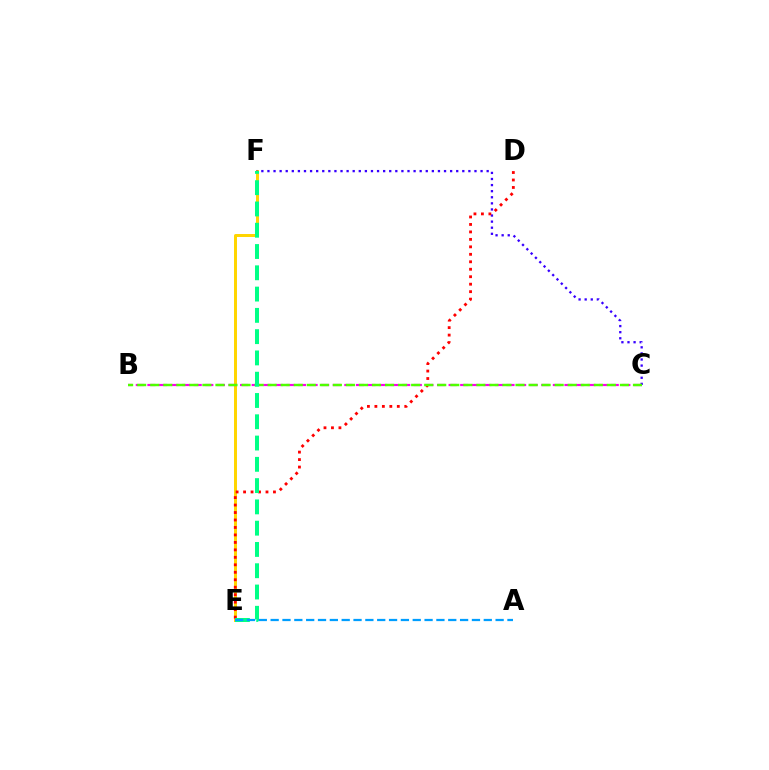{('E', 'F'): [{'color': '#ffd500', 'line_style': 'solid', 'thickness': 2.14}, {'color': '#00ff86', 'line_style': 'dashed', 'thickness': 2.89}], ('C', 'F'): [{'color': '#3700ff', 'line_style': 'dotted', 'thickness': 1.65}], ('B', 'C'): [{'color': '#ff00ed', 'line_style': 'dashed', 'thickness': 1.57}, {'color': '#4fff00', 'line_style': 'dashed', 'thickness': 1.77}], ('D', 'E'): [{'color': '#ff0000', 'line_style': 'dotted', 'thickness': 2.03}], ('A', 'E'): [{'color': '#009eff', 'line_style': 'dashed', 'thickness': 1.61}]}